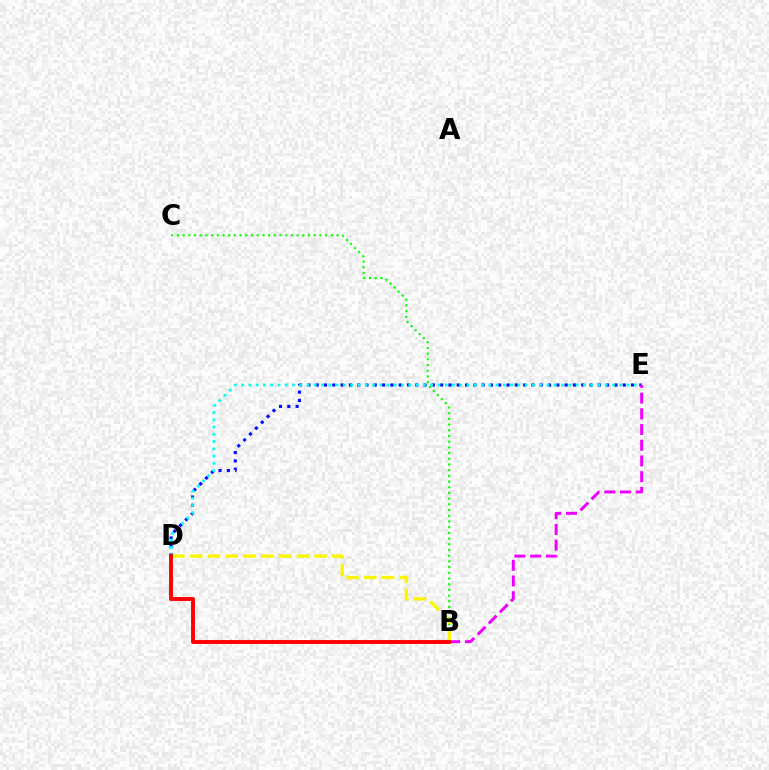{('D', 'E'): [{'color': '#0010ff', 'line_style': 'dotted', 'thickness': 2.25}, {'color': '#00fff6', 'line_style': 'dotted', 'thickness': 1.98}], ('B', 'E'): [{'color': '#ee00ff', 'line_style': 'dashed', 'thickness': 2.14}], ('B', 'C'): [{'color': '#08ff00', 'line_style': 'dotted', 'thickness': 1.55}], ('B', 'D'): [{'color': '#fcf500', 'line_style': 'dashed', 'thickness': 2.41}, {'color': '#ff0000', 'line_style': 'solid', 'thickness': 2.81}]}